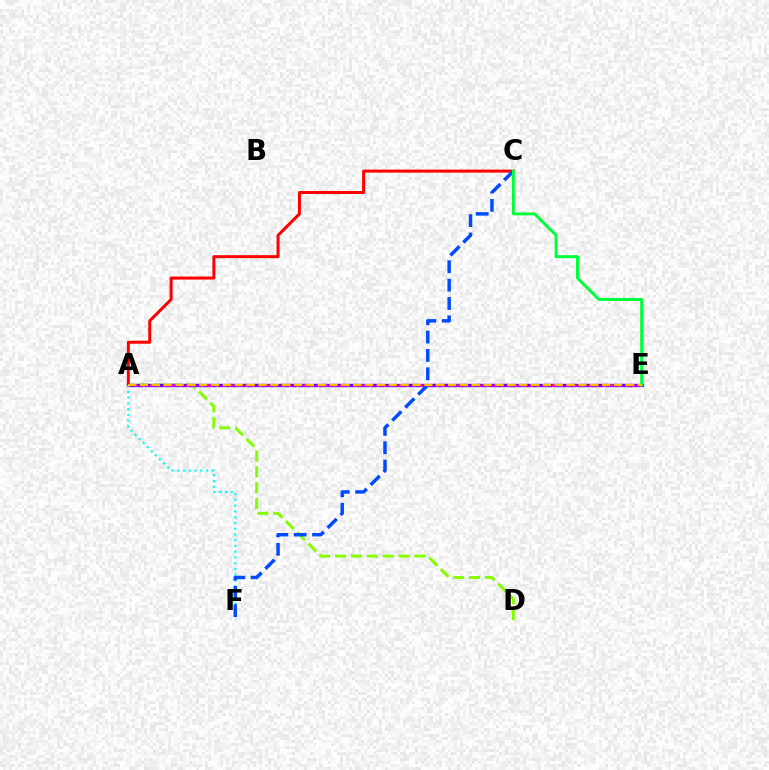{('A', 'D'): [{'color': '#84ff00', 'line_style': 'dashed', 'thickness': 2.16}], ('A', 'C'): [{'color': '#ff0000', 'line_style': 'solid', 'thickness': 2.16}], ('A', 'E'): [{'color': '#7200ff', 'line_style': 'solid', 'thickness': 2.42}, {'color': '#ff00cf', 'line_style': 'dotted', 'thickness': 1.99}, {'color': '#ffbd00', 'line_style': 'dashed', 'thickness': 1.61}], ('A', 'F'): [{'color': '#00fff6', 'line_style': 'dotted', 'thickness': 1.56}], ('C', 'F'): [{'color': '#004bff', 'line_style': 'dashed', 'thickness': 2.49}], ('C', 'E'): [{'color': '#00ff39', 'line_style': 'solid', 'thickness': 2.13}]}